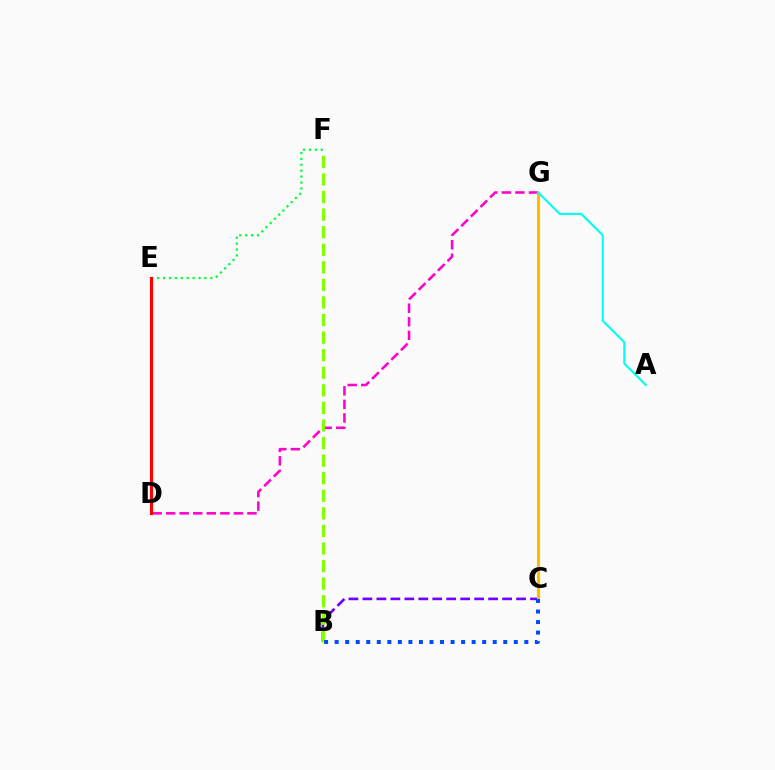{('B', 'C'): [{'color': '#7200ff', 'line_style': 'dashed', 'thickness': 1.9}, {'color': '#004bff', 'line_style': 'dotted', 'thickness': 2.86}], ('D', 'G'): [{'color': '#ff00cf', 'line_style': 'dashed', 'thickness': 1.84}], ('C', 'G'): [{'color': '#ffbd00', 'line_style': 'solid', 'thickness': 2.24}], ('E', 'F'): [{'color': '#00ff39', 'line_style': 'dotted', 'thickness': 1.61}], ('D', 'E'): [{'color': '#ff0000', 'line_style': 'solid', 'thickness': 2.23}], ('B', 'F'): [{'color': '#84ff00', 'line_style': 'dashed', 'thickness': 2.39}], ('A', 'G'): [{'color': '#00fff6', 'line_style': 'solid', 'thickness': 1.53}]}